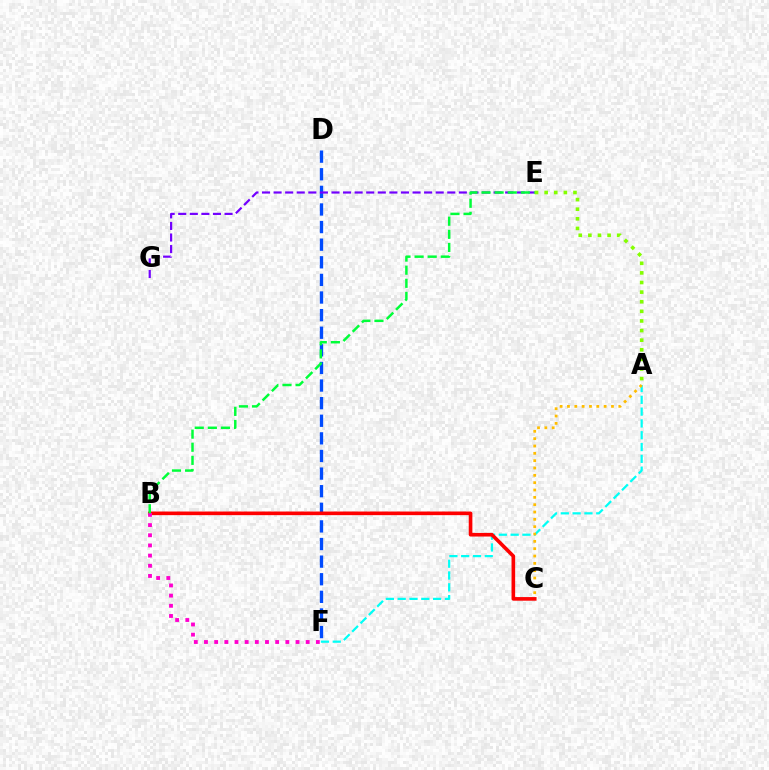{('A', 'E'): [{'color': '#84ff00', 'line_style': 'dotted', 'thickness': 2.61}], ('A', 'F'): [{'color': '#00fff6', 'line_style': 'dashed', 'thickness': 1.6}], ('D', 'F'): [{'color': '#004bff', 'line_style': 'dashed', 'thickness': 2.39}], ('E', 'G'): [{'color': '#7200ff', 'line_style': 'dashed', 'thickness': 1.57}], ('A', 'C'): [{'color': '#ffbd00', 'line_style': 'dotted', 'thickness': 1.99}], ('B', 'C'): [{'color': '#ff0000', 'line_style': 'solid', 'thickness': 2.61}], ('B', 'F'): [{'color': '#ff00cf', 'line_style': 'dotted', 'thickness': 2.76}], ('B', 'E'): [{'color': '#00ff39', 'line_style': 'dashed', 'thickness': 1.78}]}